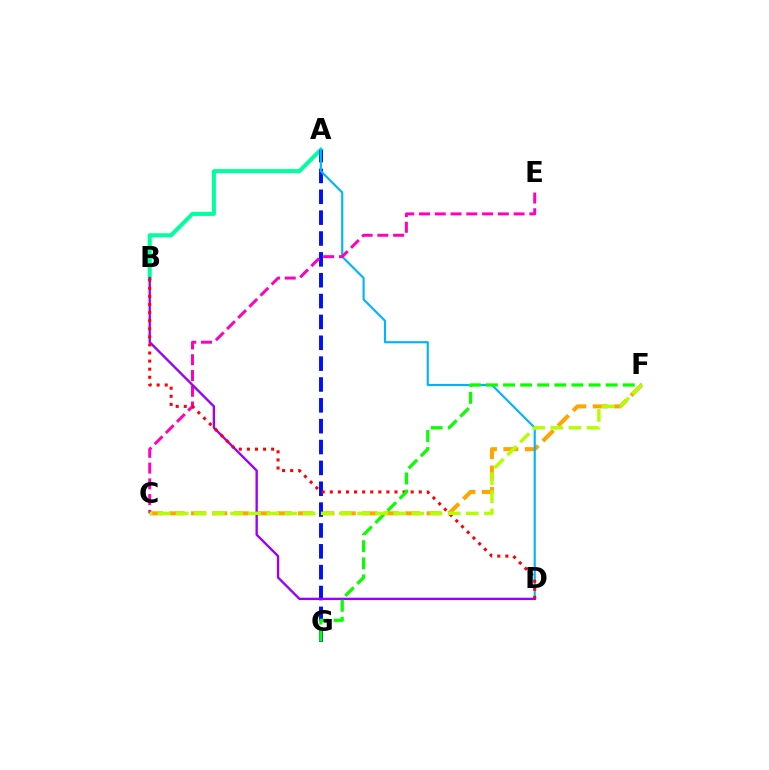{('C', 'F'): [{'color': '#ffa500', 'line_style': 'dashed', 'thickness': 2.91}, {'color': '#b3ff00', 'line_style': 'dashed', 'thickness': 2.46}], ('A', 'B'): [{'color': '#00ff9d', 'line_style': 'solid', 'thickness': 2.9}], ('A', 'G'): [{'color': '#0010ff', 'line_style': 'dashed', 'thickness': 2.83}], ('A', 'D'): [{'color': '#00b5ff', 'line_style': 'solid', 'thickness': 1.55}], ('C', 'E'): [{'color': '#ff00bd', 'line_style': 'dashed', 'thickness': 2.14}], ('B', 'D'): [{'color': '#9b00ff', 'line_style': 'solid', 'thickness': 1.7}, {'color': '#ff0000', 'line_style': 'dotted', 'thickness': 2.2}], ('F', 'G'): [{'color': '#08ff00', 'line_style': 'dashed', 'thickness': 2.32}]}